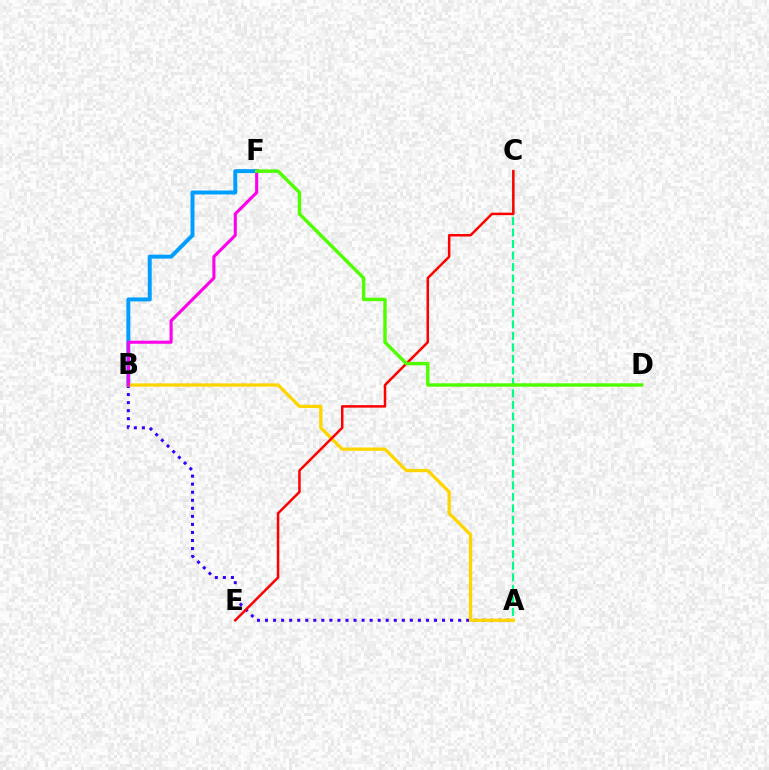{('A', 'C'): [{'color': '#00ff86', 'line_style': 'dashed', 'thickness': 1.56}], ('B', 'F'): [{'color': '#009eff', 'line_style': 'solid', 'thickness': 2.85}, {'color': '#ff00ed', 'line_style': 'solid', 'thickness': 2.23}], ('A', 'B'): [{'color': '#3700ff', 'line_style': 'dotted', 'thickness': 2.19}, {'color': '#ffd500', 'line_style': 'solid', 'thickness': 2.37}], ('C', 'E'): [{'color': '#ff0000', 'line_style': 'solid', 'thickness': 1.8}], ('D', 'F'): [{'color': '#4fff00', 'line_style': 'solid', 'thickness': 2.47}]}